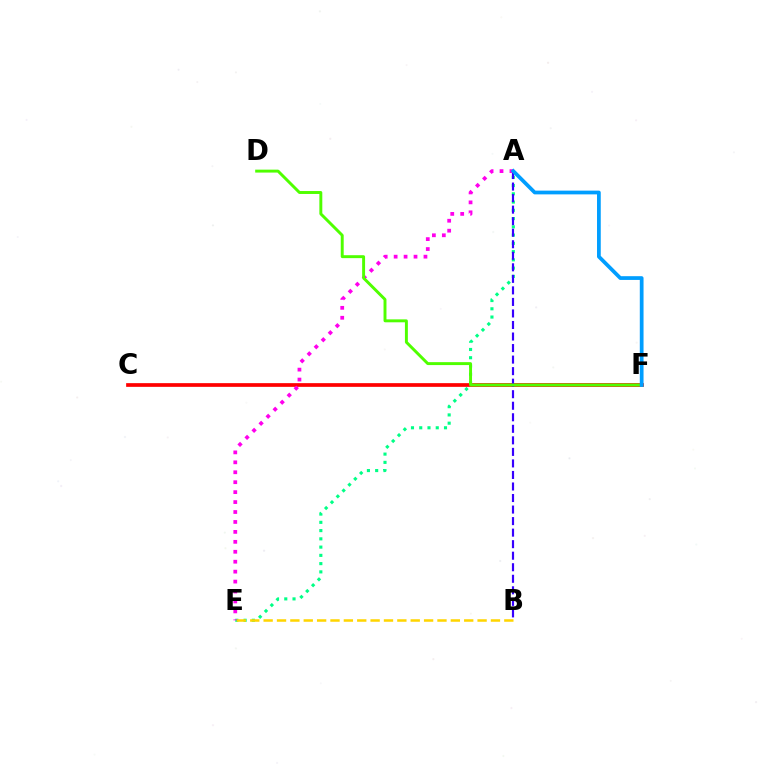{('C', 'F'): [{'color': '#ff0000', 'line_style': 'solid', 'thickness': 2.67}], ('A', 'E'): [{'color': '#00ff86', 'line_style': 'dotted', 'thickness': 2.24}, {'color': '#ff00ed', 'line_style': 'dotted', 'thickness': 2.7}], ('A', 'B'): [{'color': '#3700ff', 'line_style': 'dashed', 'thickness': 1.57}], ('D', 'F'): [{'color': '#4fff00', 'line_style': 'solid', 'thickness': 2.11}], ('B', 'E'): [{'color': '#ffd500', 'line_style': 'dashed', 'thickness': 1.82}], ('A', 'F'): [{'color': '#009eff', 'line_style': 'solid', 'thickness': 2.7}]}